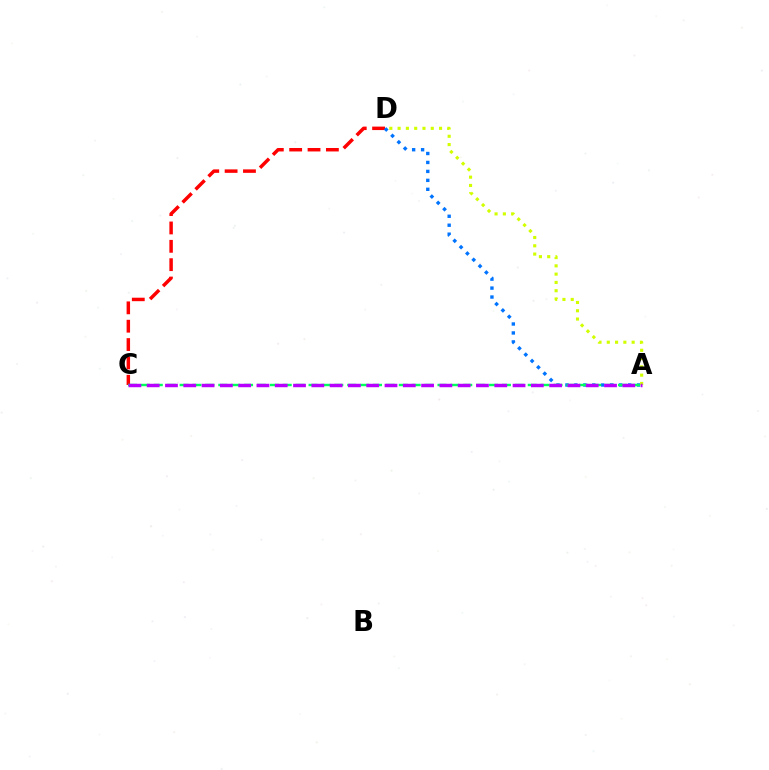{('C', 'D'): [{'color': '#ff0000', 'line_style': 'dashed', 'thickness': 2.49}], ('A', 'D'): [{'color': '#0074ff', 'line_style': 'dotted', 'thickness': 2.43}, {'color': '#d1ff00', 'line_style': 'dotted', 'thickness': 2.25}], ('A', 'C'): [{'color': '#00ff5c', 'line_style': 'dashed', 'thickness': 1.75}, {'color': '#b900ff', 'line_style': 'dashed', 'thickness': 2.49}]}